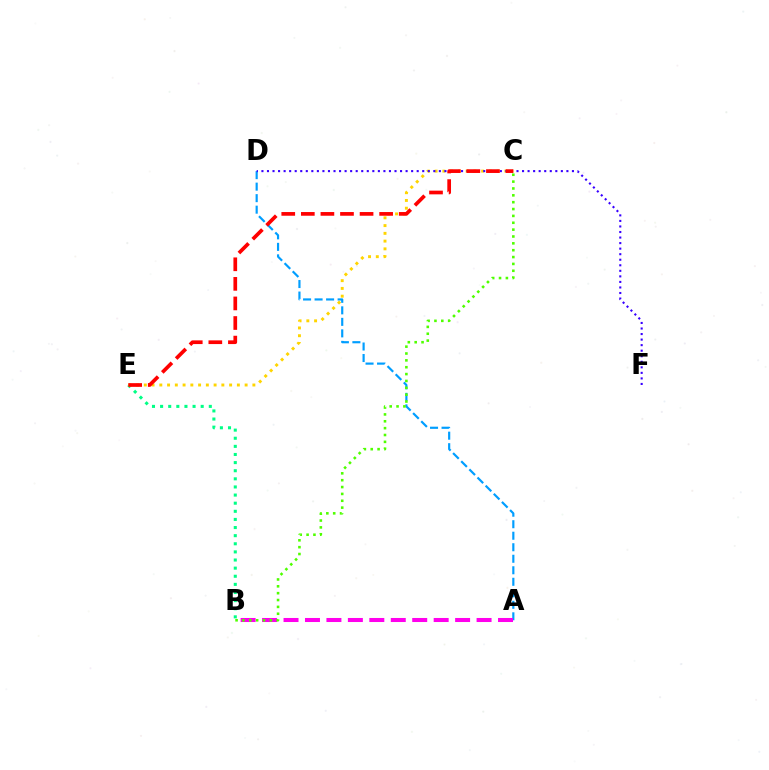{('A', 'D'): [{'color': '#009eff', 'line_style': 'dashed', 'thickness': 1.56}], ('B', 'E'): [{'color': '#00ff86', 'line_style': 'dotted', 'thickness': 2.21}], ('C', 'E'): [{'color': '#ffd500', 'line_style': 'dotted', 'thickness': 2.11}, {'color': '#ff0000', 'line_style': 'dashed', 'thickness': 2.66}], ('A', 'B'): [{'color': '#ff00ed', 'line_style': 'dashed', 'thickness': 2.91}], ('B', 'C'): [{'color': '#4fff00', 'line_style': 'dotted', 'thickness': 1.86}], ('D', 'F'): [{'color': '#3700ff', 'line_style': 'dotted', 'thickness': 1.51}]}